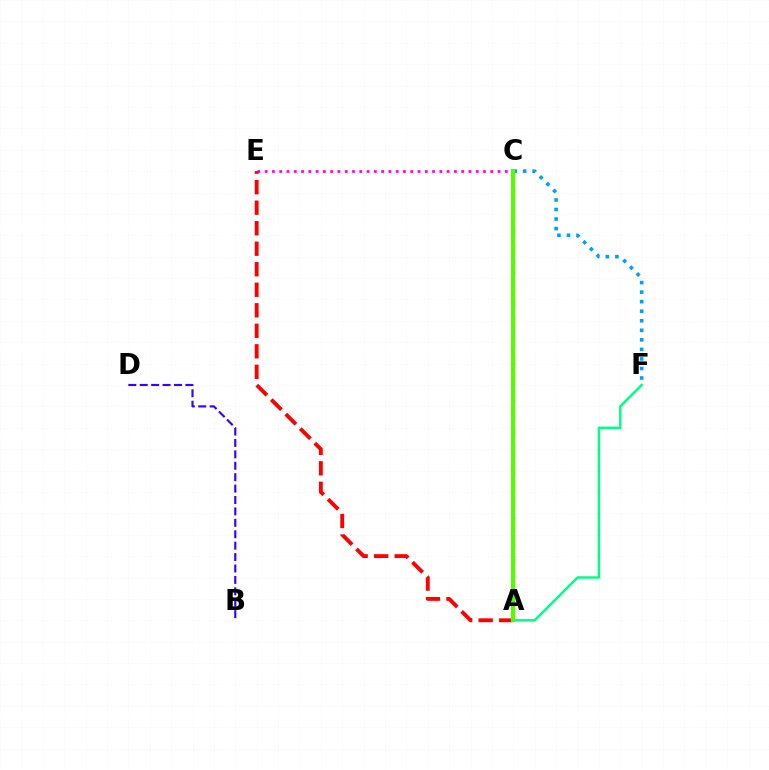{('C', 'F'): [{'color': '#009eff', 'line_style': 'dotted', 'thickness': 2.59}], ('C', 'E'): [{'color': '#ff00ed', 'line_style': 'dotted', 'thickness': 1.98}], ('A', 'C'): [{'color': '#ffd500', 'line_style': 'dashed', 'thickness': 2.47}, {'color': '#4fff00', 'line_style': 'solid', 'thickness': 2.91}], ('A', 'F'): [{'color': '#00ff86', 'line_style': 'solid', 'thickness': 1.78}], ('A', 'E'): [{'color': '#ff0000', 'line_style': 'dashed', 'thickness': 2.79}], ('B', 'D'): [{'color': '#3700ff', 'line_style': 'dashed', 'thickness': 1.55}]}